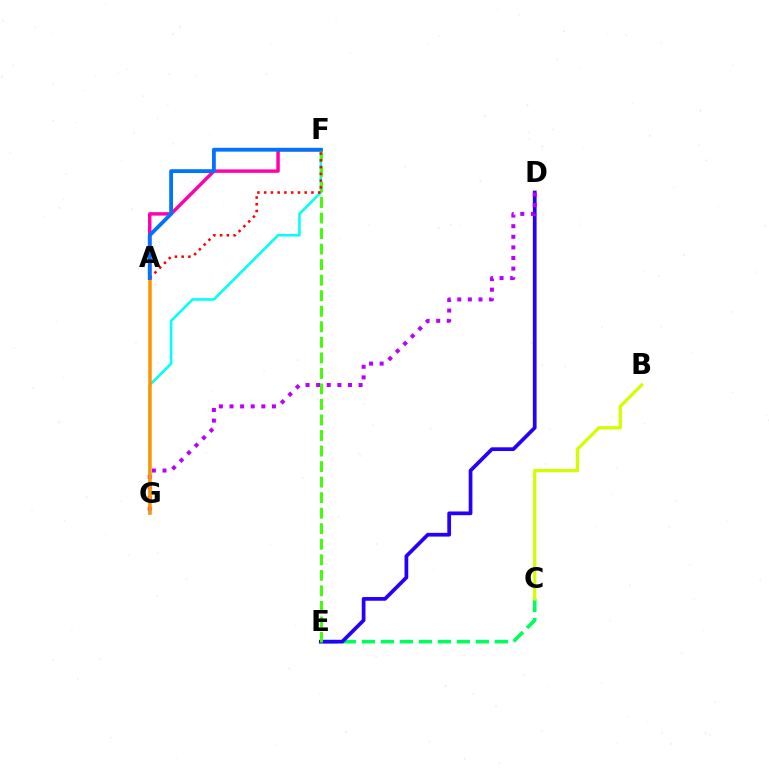{('F', 'G'): [{'color': '#00fff6', 'line_style': 'solid', 'thickness': 1.83}], ('C', 'E'): [{'color': '#00ff5c', 'line_style': 'dashed', 'thickness': 2.58}], ('A', 'F'): [{'color': '#ff00ac', 'line_style': 'solid', 'thickness': 2.48}, {'color': '#ff0000', 'line_style': 'dotted', 'thickness': 1.84}, {'color': '#0074ff', 'line_style': 'solid', 'thickness': 2.75}], ('D', 'E'): [{'color': '#2500ff', 'line_style': 'solid', 'thickness': 2.68}], ('D', 'G'): [{'color': '#b900ff', 'line_style': 'dotted', 'thickness': 2.88}], ('E', 'F'): [{'color': '#3dff00', 'line_style': 'dashed', 'thickness': 2.11}], ('A', 'G'): [{'color': '#ff9400', 'line_style': 'solid', 'thickness': 2.52}], ('B', 'C'): [{'color': '#d1ff00', 'line_style': 'solid', 'thickness': 2.34}]}